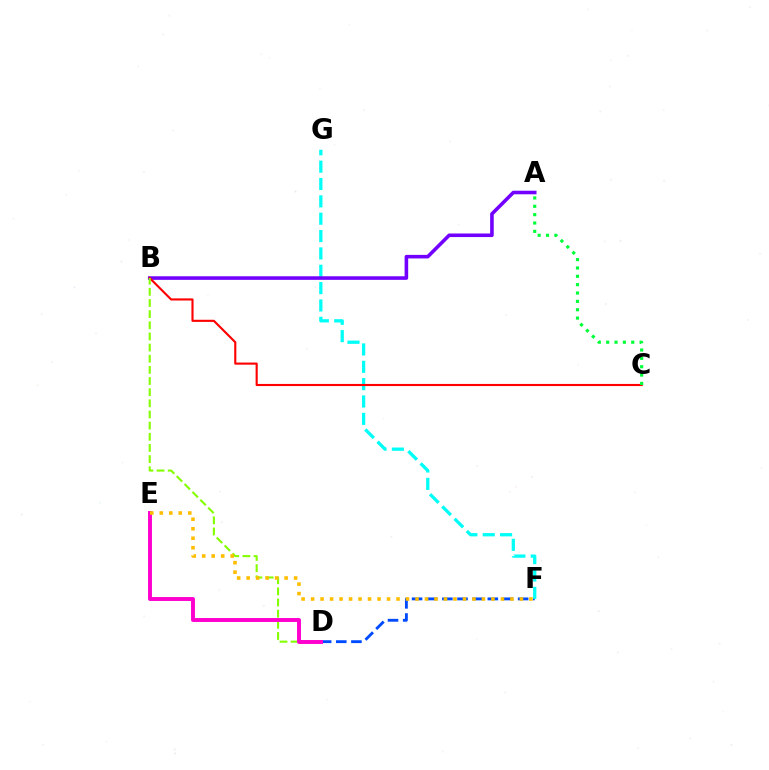{('D', 'F'): [{'color': '#004bff', 'line_style': 'dashed', 'thickness': 2.06}], ('F', 'G'): [{'color': '#00fff6', 'line_style': 'dashed', 'thickness': 2.36}], ('A', 'B'): [{'color': '#7200ff', 'line_style': 'solid', 'thickness': 2.57}], ('B', 'C'): [{'color': '#ff0000', 'line_style': 'solid', 'thickness': 1.53}], ('B', 'D'): [{'color': '#84ff00', 'line_style': 'dashed', 'thickness': 1.51}], ('D', 'E'): [{'color': '#ff00cf', 'line_style': 'solid', 'thickness': 2.83}], ('E', 'F'): [{'color': '#ffbd00', 'line_style': 'dotted', 'thickness': 2.58}], ('A', 'C'): [{'color': '#00ff39', 'line_style': 'dotted', 'thickness': 2.27}]}